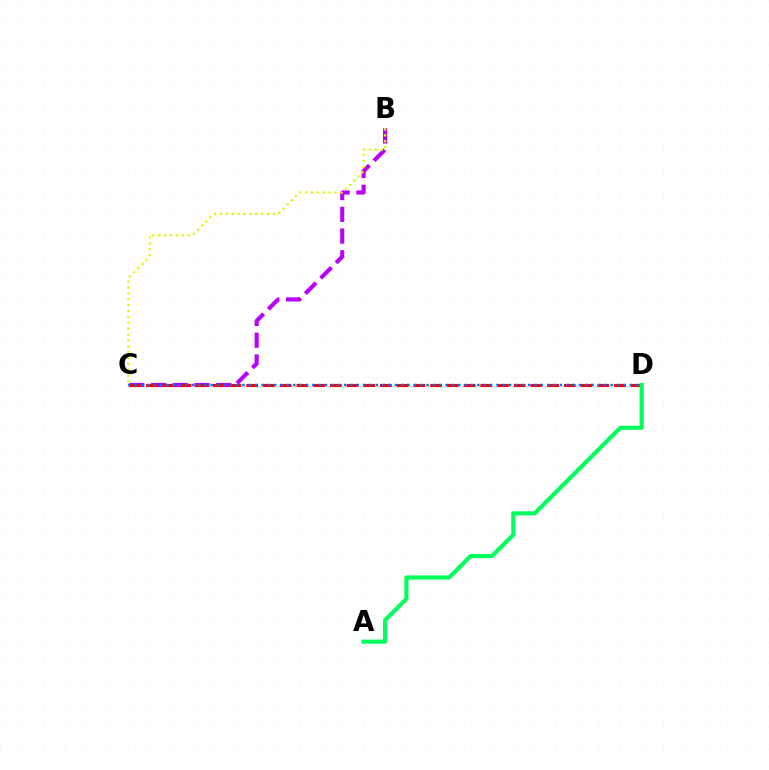{('B', 'C'): [{'color': '#b900ff', 'line_style': 'dashed', 'thickness': 2.95}, {'color': '#d1ff00', 'line_style': 'dotted', 'thickness': 1.6}], ('C', 'D'): [{'color': '#ff0000', 'line_style': 'dashed', 'thickness': 2.27}, {'color': '#0074ff', 'line_style': 'dotted', 'thickness': 1.72}], ('A', 'D'): [{'color': '#00ff5c', 'line_style': 'solid', 'thickness': 2.97}]}